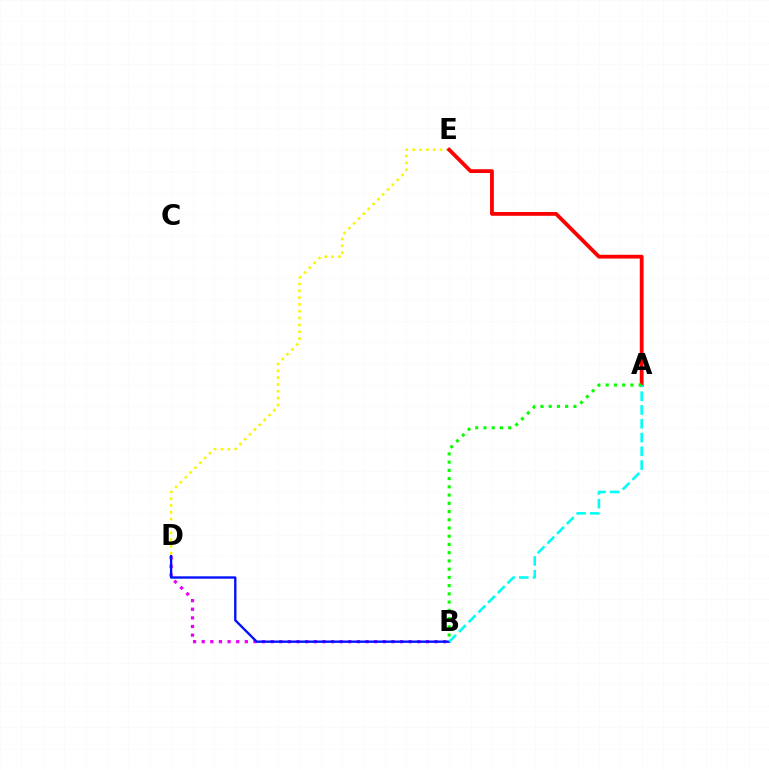{('B', 'D'): [{'color': '#ee00ff', 'line_style': 'dotted', 'thickness': 2.34}, {'color': '#0010ff', 'line_style': 'solid', 'thickness': 1.69}], ('D', 'E'): [{'color': '#fcf500', 'line_style': 'dotted', 'thickness': 1.86}], ('A', 'E'): [{'color': '#ff0000', 'line_style': 'solid', 'thickness': 2.73}], ('A', 'B'): [{'color': '#00fff6', 'line_style': 'dashed', 'thickness': 1.87}, {'color': '#08ff00', 'line_style': 'dotted', 'thickness': 2.24}]}